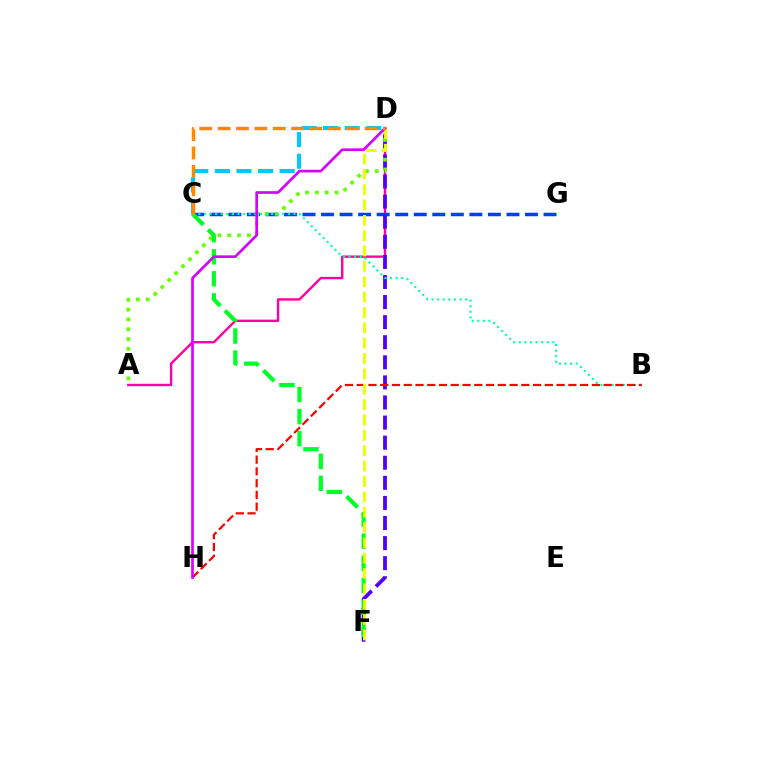{('A', 'D'): [{'color': '#ff00a0', 'line_style': 'solid', 'thickness': 1.72}, {'color': '#66ff00', 'line_style': 'dotted', 'thickness': 2.67}], ('C', 'G'): [{'color': '#003fff', 'line_style': 'dashed', 'thickness': 2.52}], ('D', 'F'): [{'color': '#4f00ff', 'line_style': 'dashed', 'thickness': 2.73}, {'color': '#eeff00', 'line_style': 'dashed', 'thickness': 2.09}], ('C', 'D'): [{'color': '#00c7ff', 'line_style': 'dashed', 'thickness': 2.94}, {'color': '#ff8800', 'line_style': 'dashed', 'thickness': 2.5}], ('B', 'C'): [{'color': '#00ffaf', 'line_style': 'dotted', 'thickness': 1.52}], ('C', 'F'): [{'color': '#00ff27', 'line_style': 'dashed', 'thickness': 2.99}], ('B', 'H'): [{'color': '#ff0000', 'line_style': 'dashed', 'thickness': 1.6}], ('D', 'H'): [{'color': '#d600ff', 'line_style': 'solid', 'thickness': 1.93}]}